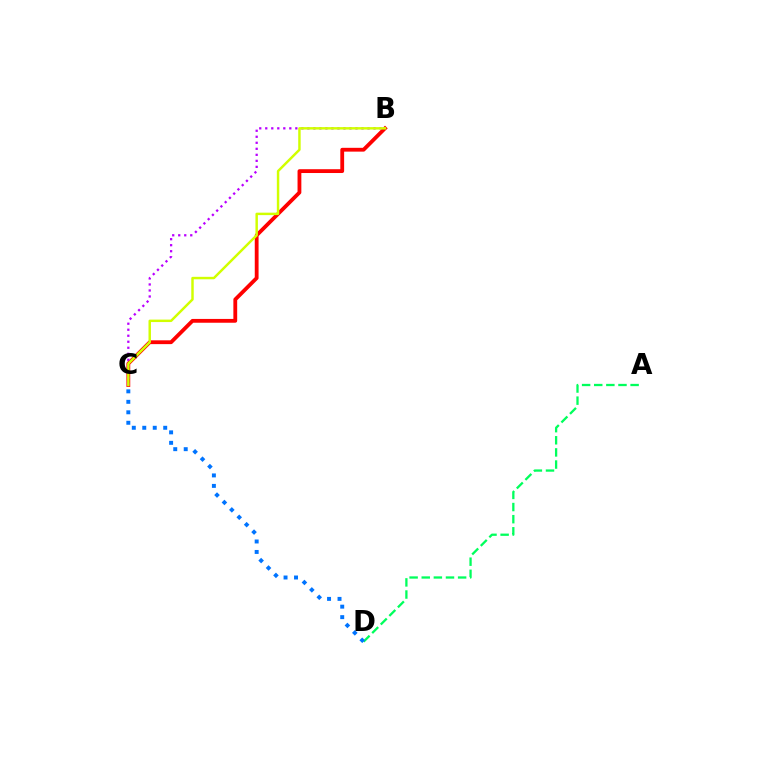{('B', 'C'): [{'color': '#ff0000', 'line_style': 'solid', 'thickness': 2.74}, {'color': '#b900ff', 'line_style': 'dotted', 'thickness': 1.63}, {'color': '#d1ff00', 'line_style': 'solid', 'thickness': 1.77}], ('A', 'D'): [{'color': '#00ff5c', 'line_style': 'dashed', 'thickness': 1.65}], ('C', 'D'): [{'color': '#0074ff', 'line_style': 'dotted', 'thickness': 2.85}]}